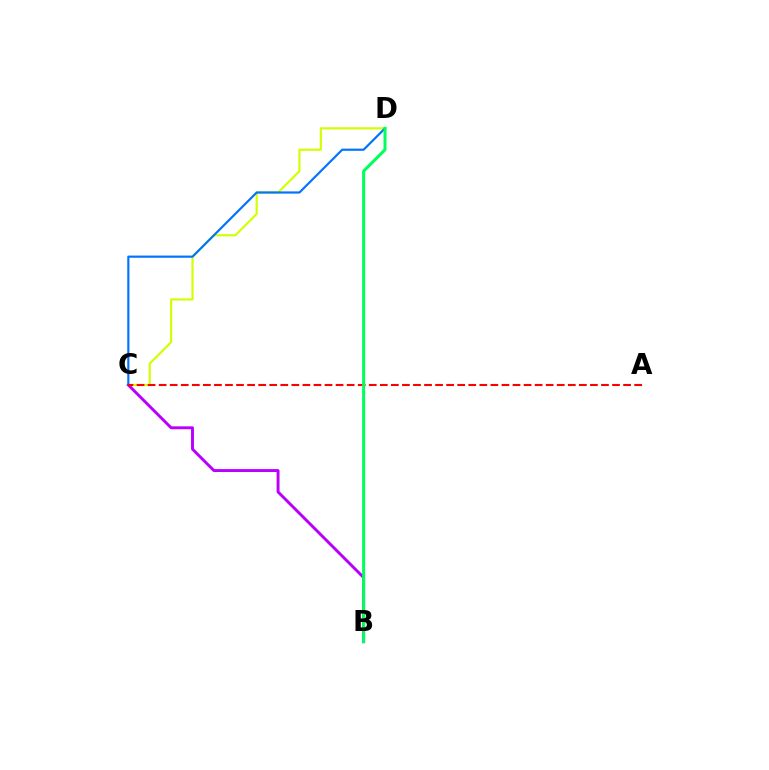{('C', 'D'): [{'color': '#d1ff00', 'line_style': 'solid', 'thickness': 1.55}, {'color': '#0074ff', 'line_style': 'solid', 'thickness': 1.57}], ('B', 'C'): [{'color': '#b900ff', 'line_style': 'solid', 'thickness': 2.1}], ('A', 'C'): [{'color': '#ff0000', 'line_style': 'dashed', 'thickness': 1.5}], ('B', 'D'): [{'color': '#00ff5c', 'line_style': 'solid', 'thickness': 2.18}]}